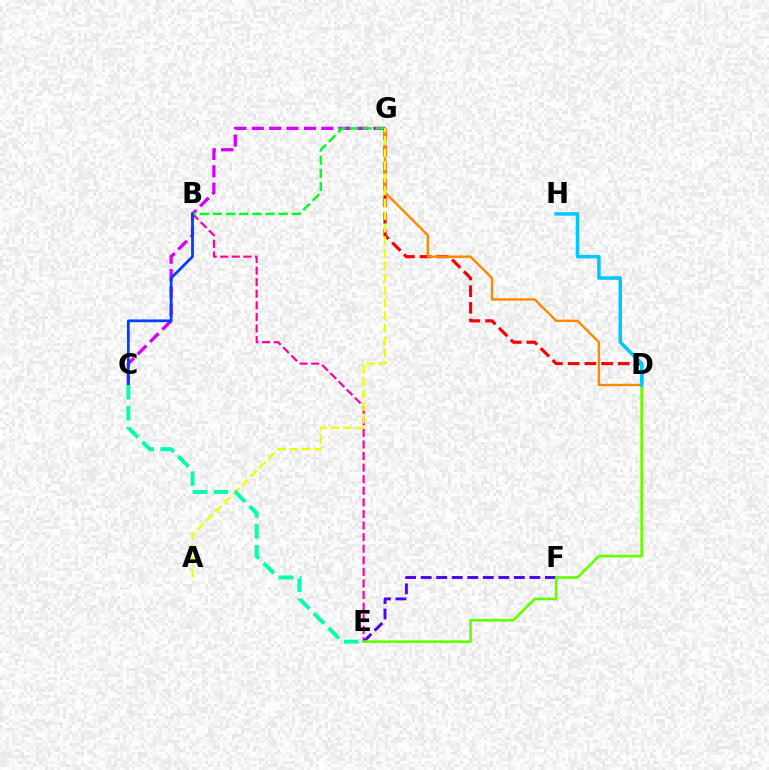{('B', 'E'): [{'color': '#ff00a0', 'line_style': 'dashed', 'thickness': 1.57}], ('C', 'G'): [{'color': '#d600ff', 'line_style': 'dashed', 'thickness': 2.36}], ('B', 'G'): [{'color': '#00ff27', 'line_style': 'dashed', 'thickness': 1.79}], ('E', 'F'): [{'color': '#4f00ff', 'line_style': 'dashed', 'thickness': 2.11}], ('D', 'G'): [{'color': '#ff0000', 'line_style': 'dashed', 'thickness': 2.27}, {'color': '#ff8800', 'line_style': 'solid', 'thickness': 1.73}], ('B', 'C'): [{'color': '#003fff', 'line_style': 'solid', 'thickness': 2.0}], ('D', 'E'): [{'color': '#66ff00', 'line_style': 'solid', 'thickness': 1.94}], ('A', 'G'): [{'color': '#eeff00', 'line_style': 'dashed', 'thickness': 1.7}], ('C', 'E'): [{'color': '#00ffaf', 'line_style': 'dashed', 'thickness': 2.84}], ('D', 'H'): [{'color': '#00c7ff', 'line_style': 'solid', 'thickness': 2.54}]}